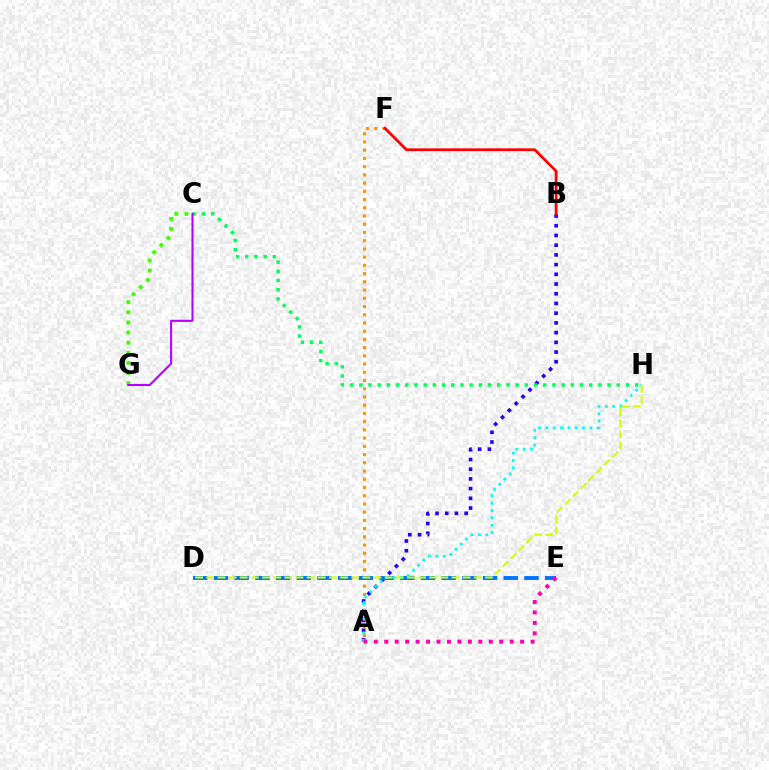{('A', 'B'): [{'color': '#2500ff', 'line_style': 'dotted', 'thickness': 2.64}], ('A', 'F'): [{'color': '#ff9400', 'line_style': 'dotted', 'thickness': 2.24}], ('D', 'E'): [{'color': '#0074ff', 'line_style': 'dashed', 'thickness': 2.81}], ('A', 'H'): [{'color': '#00fff6', 'line_style': 'dotted', 'thickness': 2.0}], ('A', 'E'): [{'color': '#ff00ac', 'line_style': 'dotted', 'thickness': 2.84}], ('C', 'G'): [{'color': '#3dff00', 'line_style': 'dotted', 'thickness': 2.75}, {'color': '#b900ff', 'line_style': 'solid', 'thickness': 1.51}], ('B', 'F'): [{'color': '#ff0000', 'line_style': 'solid', 'thickness': 1.97}], ('C', 'H'): [{'color': '#00ff5c', 'line_style': 'dotted', 'thickness': 2.5}], ('D', 'H'): [{'color': '#d1ff00', 'line_style': 'dashed', 'thickness': 1.51}]}